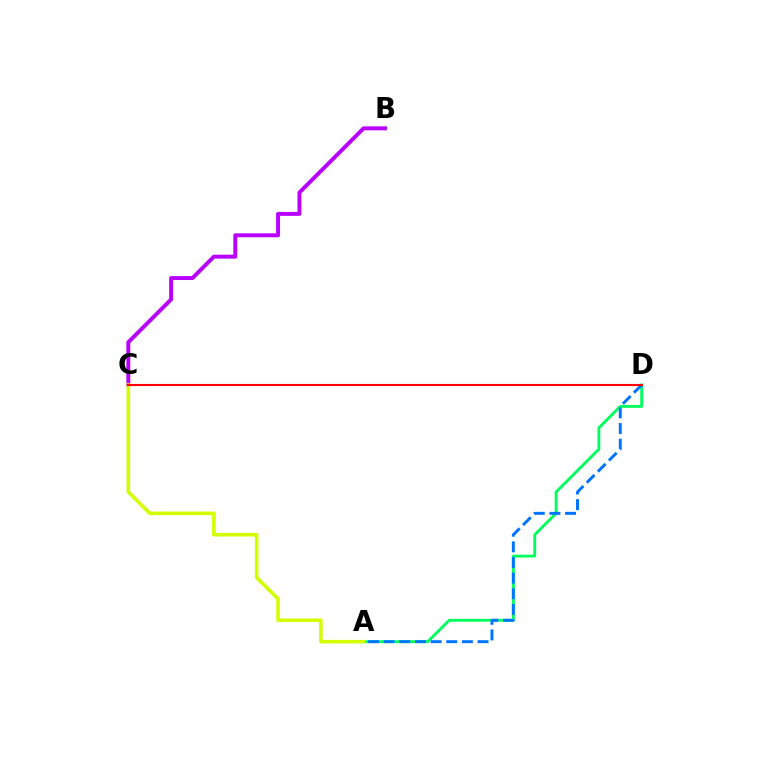{('A', 'D'): [{'color': '#00ff5c', 'line_style': 'solid', 'thickness': 2.05}, {'color': '#0074ff', 'line_style': 'dashed', 'thickness': 2.12}], ('B', 'C'): [{'color': '#b900ff', 'line_style': 'solid', 'thickness': 2.84}], ('A', 'C'): [{'color': '#d1ff00', 'line_style': 'solid', 'thickness': 2.58}], ('C', 'D'): [{'color': '#ff0000', 'line_style': 'solid', 'thickness': 1.5}]}